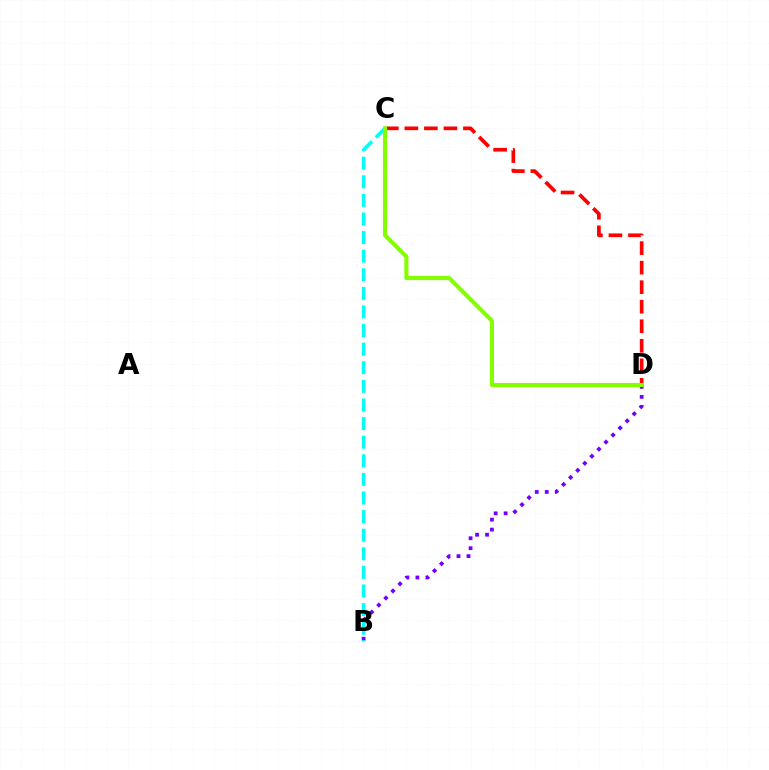{('B', 'D'): [{'color': '#7200ff', 'line_style': 'dotted', 'thickness': 2.71}], ('B', 'C'): [{'color': '#00fff6', 'line_style': 'dashed', 'thickness': 2.53}], ('C', 'D'): [{'color': '#ff0000', 'line_style': 'dashed', 'thickness': 2.65}, {'color': '#84ff00', 'line_style': 'solid', 'thickness': 2.95}]}